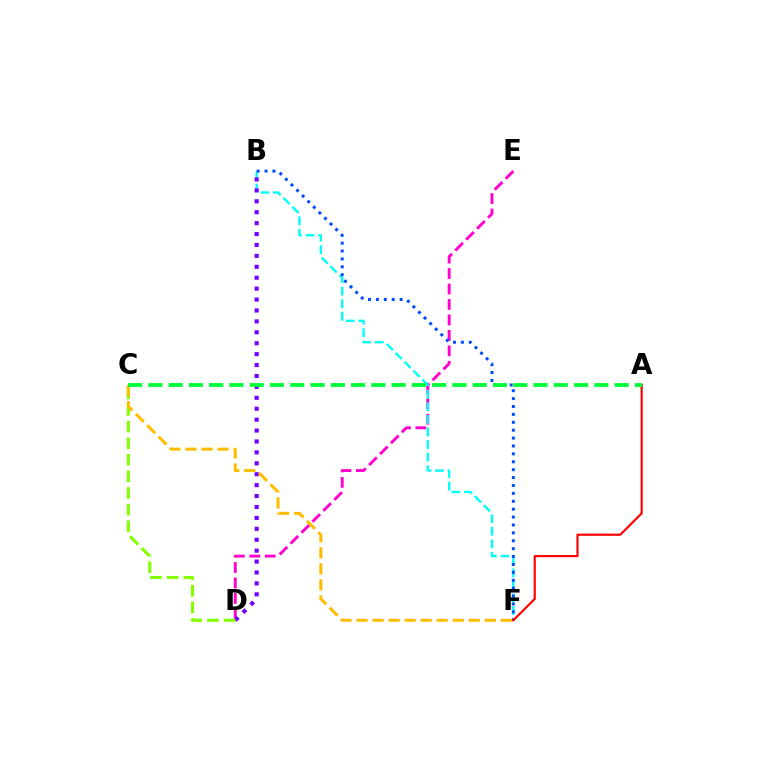{('D', 'E'): [{'color': '#ff00cf', 'line_style': 'dashed', 'thickness': 2.1}], ('B', 'F'): [{'color': '#00fff6', 'line_style': 'dashed', 'thickness': 1.71}, {'color': '#004bff', 'line_style': 'dotted', 'thickness': 2.15}], ('B', 'D'): [{'color': '#7200ff', 'line_style': 'dotted', 'thickness': 2.97}], ('C', 'D'): [{'color': '#84ff00', 'line_style': 'dashed', 'thickness': 2.26}], ('C', 'F'): [{'color': '#ffbd00', 'line_style': 'dashed', 'thickness': 2.18}], ('A', 'F'): [{'color': '#ff0000', 'line_style': 'solid', 'thickness': 1.56}], ('A', 'C'): [{'color': '#00ff39', 'line_style': 'dashed', 'thickness': 2.75}]}